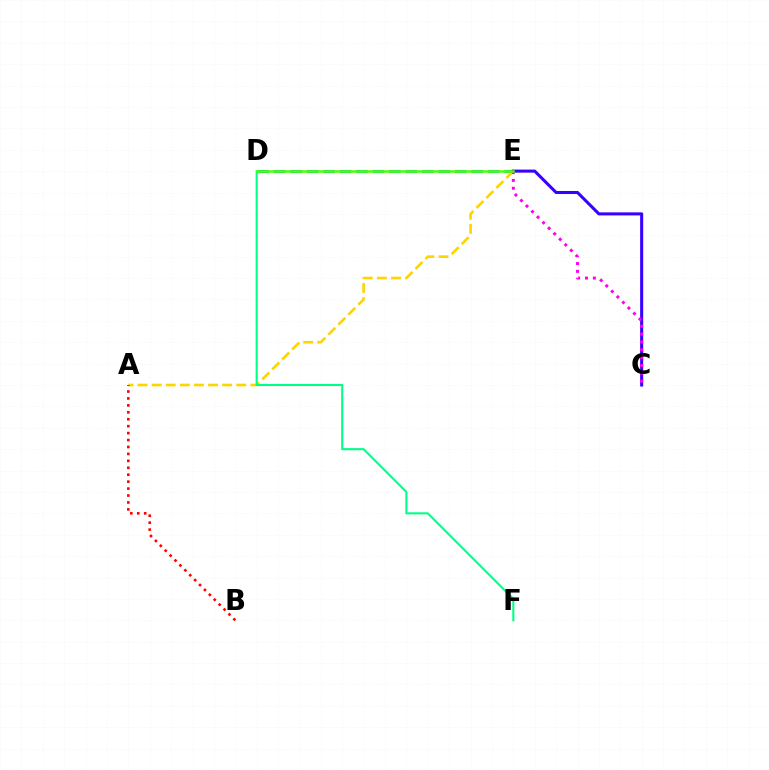{('D', 'E'): [{'color': '#009eff', 'line_style': 'dashed', 'thickness': 2.24}, {'color': '#4fff00', 'line_style': 'solid', 'thickness': 1.83}], ('A', 'E'): [{'color': '#ffd500', 'line_style': 'dashed', 'thickness': 1.92}], ('C', 'E'): [{'color': '#3700ff', 'line_style': 'solid', 'thickness': 2.2}, {'color': '#ff00ed', 'line_style': 'dotted', 'thickness': 2.13}], ('A', 'B'): [{'color': '#ff0000', 'line_style': 'dotted', 'thickness': 1.88}], ('D', 'F'): [{'color': '#00ff86', 'line_style': 'solid', 'thickness': 1.5}]}